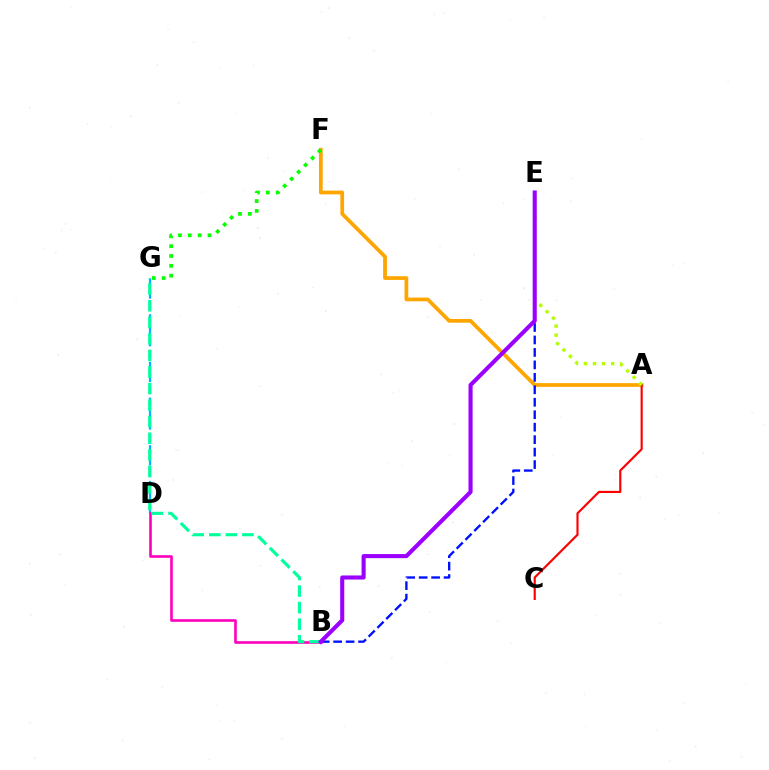{('A', 'F'): [{'color': '#ffa500', 'line_style': 'solid', 'thickness': 2.7}], ('A', 'C'): [{'color': '#ff0000', 'line_style': 'solid', 'thickness': 1.55}], ('D', 'G'): [{'color': '#00b5ff', 'line_style': 'dashed', 'thickness': 1.62}], ('B', 'E'): [{'color': '#0010ff', 'line_style': 'dashed', 'thickness': 1.69}, {'color': '#9b00ff', 'line_style': 'solid', 'thickness': 2.94}], ('F', 'G'): [{'color': '#08ff00', 'line_style': 'dotted', 'thickness': 2.67}], ('B', 'D'): [{'color': '#ff00bd', 'line_style': 'solid', 'thickness': 1.89}], ('B', 'G'): [{'color': '#00ff9d', 'line_style': 'dashed', 'thickness': 2.25}], ('A', 'E'): [{'color': '#b3ff00', 'line_style': 'dotted', 'thickness': 2.46}]}